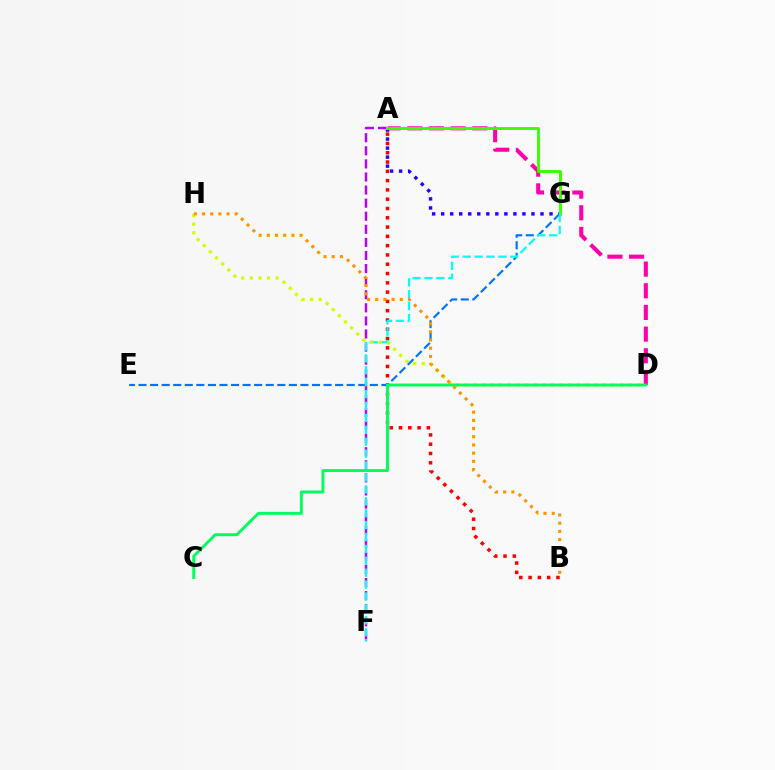{('A', 'B'): [{'color': '#ff0000', 'line_style': 'dotted', 'thickness': 2.52}], ('A', 'F'): [{'color': '#b900ff', 'line_style': 'dashed', 'thickness': 1.78}], ('A', 'D'): [{'color': '#ff00ac', 'line_style': 'dashed', 'thickness': 2.94}], ('E', 'G'): [{'color': '#0074ff', 'line_style': 'dashed', 'thickness': 1.57}], ('A', 'G'): [{'color': '#2500ff', 'line_style': 'dotted', 'thickness': 2.45}, {'color': '#3dff00', 'line_style': 'solid', 'thickness': 2.09}], ('F', 'G'): [{'color': '#00fff6', 'line_style': 'dashed', 'thickness': 1.62}], ('D', 'H'): [{'color': '#d1ff00', 'line_style': 'dotted', 'thickness': 2.35}], ('C', 'D'): [{'color': '#00ff5c', 'line_style': 'solid', 'thickness': 2.1}], ('B', 'H'): [{'color': '#ff9400', 'line_style': 'dotted', 'thickness': 2.22}]}